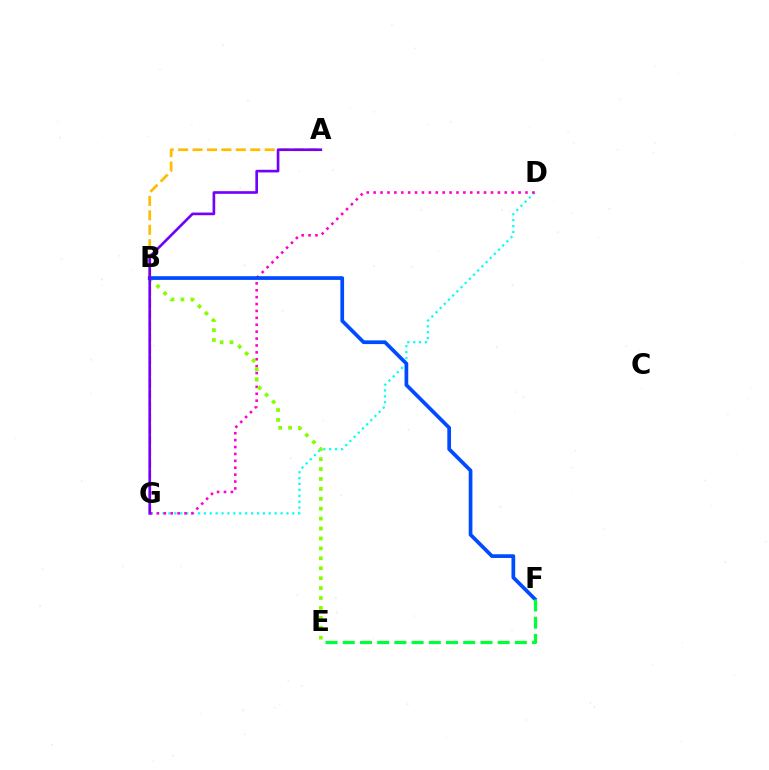{('D', 'G'): [{'color': '#00fff6', 'line_style': 'dotted', 'thickness': 1.6}, {'color': '#ff00cf', 'line_style': 'dotted', 'thickness': 1.88}], ('B', 'G'): [{'color': '#ff0000', 'line_style': 'dashed', 'thickness': 1.56}], ('B', 'E'): [{'color': '#84ff00', 'line_style': 'dotted', 'thickness': 2.7}], ('A', 'B'): [{'color': '#ffbd00', 'line_style': 'dashed', 'thickness': 1.96}], ('B', 'F'): [{'color': '#004bff', 'line_style': 'solid', 'thickness': 2.67}], ('E', 'F'): [{'color': '#00ff39', 'line_style': 'dashed', 'thickness': 2.34}], ('A', 'G'): [{'color': '#7200ff', 'line_style': 'solid', 'thickness': 1.91}]}